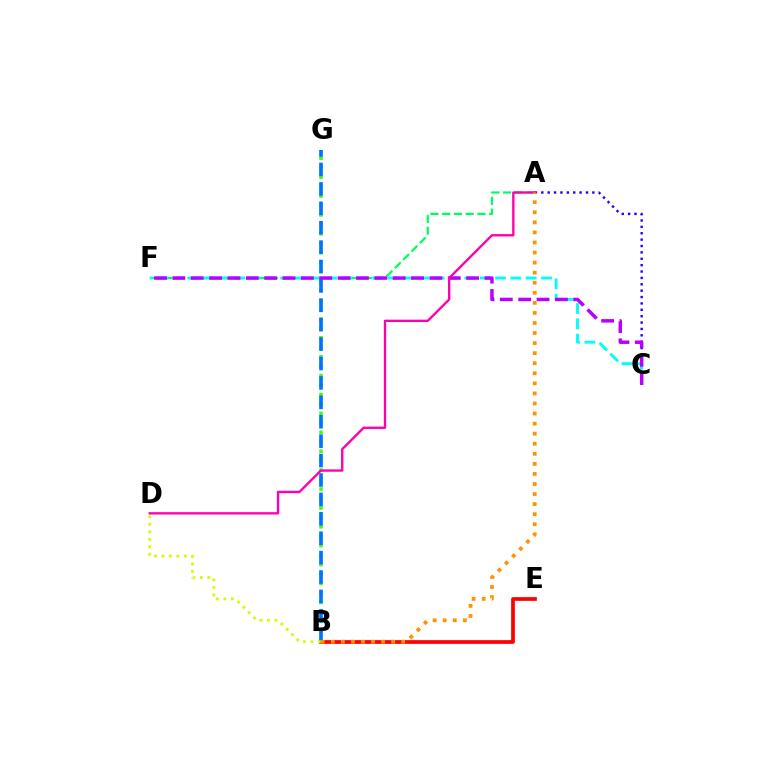{('B', 'G'): [{'color': '#3dff00', 'line_style': 'dotted', 'thickness': 2.57}, {'color': '#0074ff', 'line_style': 'dashed', 'thickness': 2.64}], ('A', 'F'): [{'color': '#00ff5c', 'line_style': 'dashed', 'thickness': 1.6}], ('A', 'C'): [{'color': '#2500ff', 'line_style': 'dotted', 'thickness': 1.73}], ('C', 'F'): [{'color': '#00fff6', 'line_style': 'dashed', 'thickness': 2.09}, {'color': '#b900ff', 'line_style': 'dashed', 'thickness': 2.49}], ('B', 'E'): [{'color': '#ff0000', 'line_style': 'solid', 'thickness': 2.67}], ('B', 'D'): [{'color': '#d1ff00', 'line_style': 'dotted', 'thickness': 2.03}], ('A', 'D'): [{'color': '#ff00ac', 'line_style': 'solid', 'thickness': 1.7}], ('A', 'B'): [{'color': '#ff9400', 'line_style': 'dotted', 'thickness': 2.73}]}